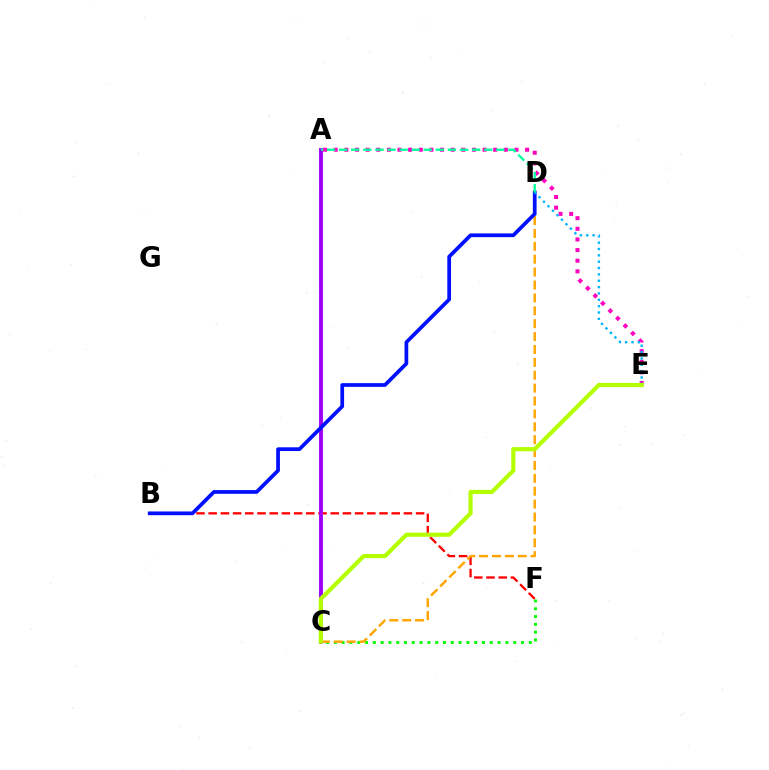{('B', 'F'): [{'color': '#ff0000', 'line_style': 'dashed', 'thickness': 1.66}], ('A', 'E'): [{'color': '#ff00bd', 'line_style': 'dotted', 'thickness': 2.89}], ('A', 'C'): [{'color': '#9b00ff', 'line_style': 'solid', 'thickness': 2.8}], ('C', 'F'): [{'color': '#08ff00', 'line_style': 'dotted', 'thickness': 2.12}], ('C', 'D'): [{'color': '#ffa500', 'line_style': 'dashed', 'thickness': 1.75}], ('B', 'D'): [{'color': '#0010ff', 'line_style': 'solid', 'thickness': 2.68}], ('D', 'E'): [{'color': '#00b5ff', 'line_style': 'dotted', 'thickness': 1.72}], ('A', 'D'): [{'color': '#00ff9d', 'line_style': 'dashed', 'thickness': 1.64}], ('C', 'E'): [{'color': '#b3ff00', 'line_style': 'solid', 'thickness': 3.0}]}